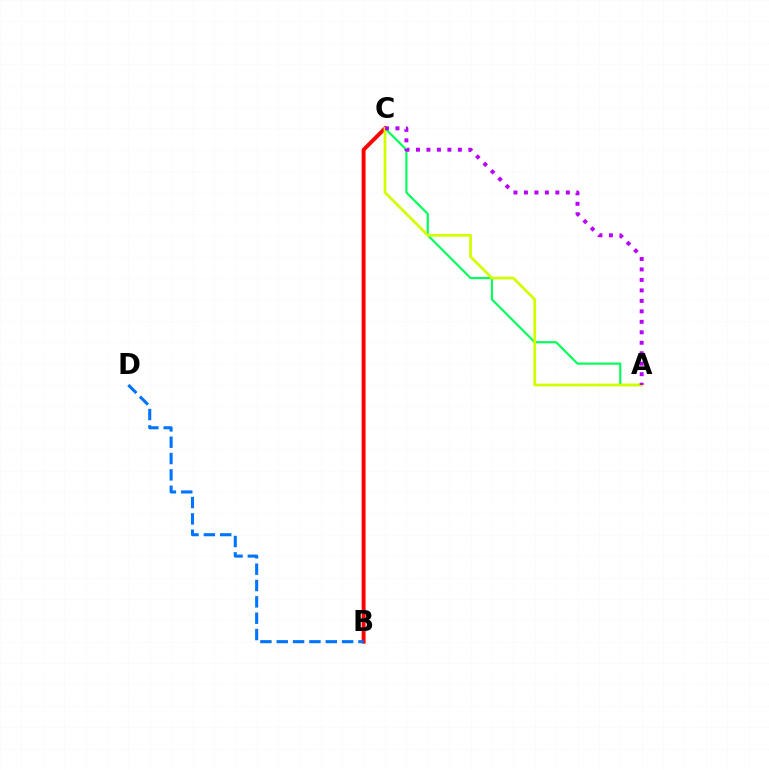{('B', 'C'): [{'color': '#ff0000', 'line_style': 'solid', 'thickness': 2.83}], ('B', 'D'): [{'color': '#0074ff', 'line_style': 'dashed', 'thickness': 2.22}], ('A', 'C'): [{'color': '#00ff5c', 'line_style': 'solid', 'thickness': 1.56}, {'color': '#d1ff00', 'line_style': 'solid', 'thickness': 1.98}, {'color': '#b900ff', 'line_style': 'dotted', 'thickness': 2.85}]}